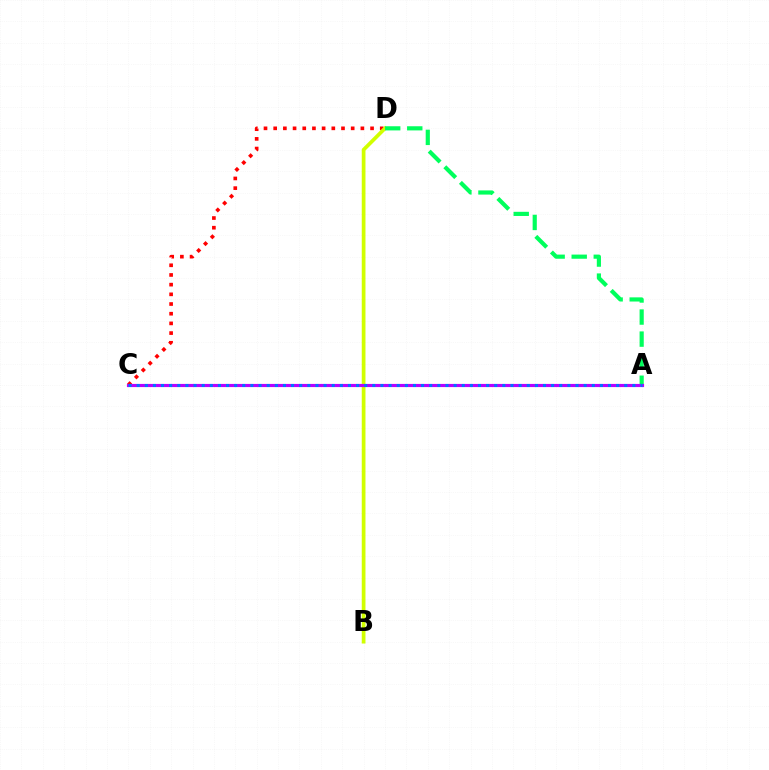{('C', 'D'): [{'color': '#ff0000', 'line_style': 'dotted', 'thickness': 2.63}], ('B', 'D'): [{'color': '#d1ff00', 'line_style': 'solid', 'thickness': 2.68}], ('A', 'D'): [{'color': '#00ff5c', 'line_style': 'dashed', 'thickness': 3.0}], ('A', 'C'): [{'color': '#b900ff', 'line_style': 'solid', 'thickness': 2.27}, {'color': '#0074ff', 'line_style': 'dotted', 'thickness': 2.21}]}